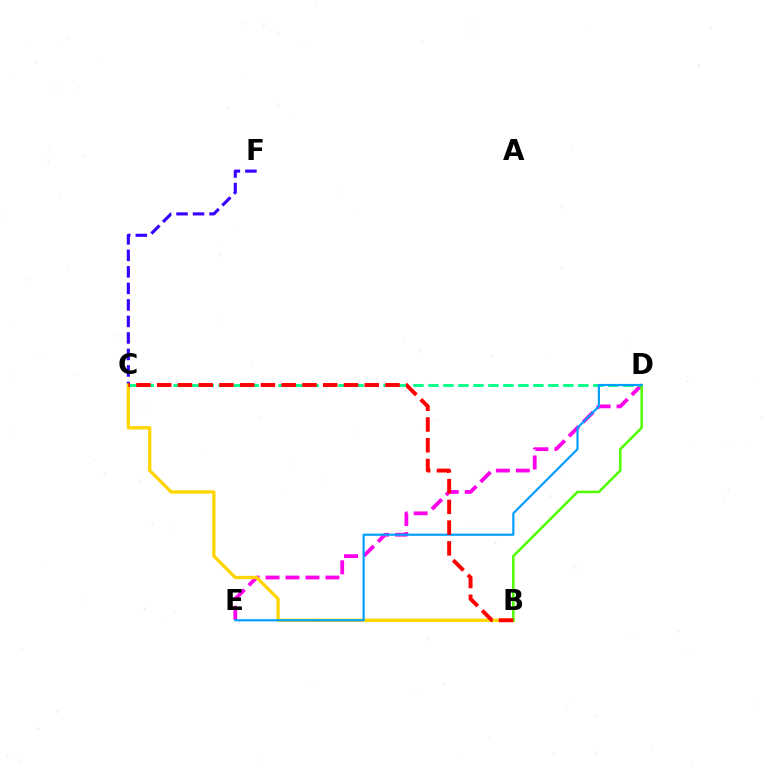{('D', 'E'): [{'color': '#ff00ed', 'line_style': 'dashed', 'thickness': 2.71}, {'color': '#009eff', 'line_style': 'solid', 'thickness': 1.56}], ('C', 'F'): [{'color': '#3700ff', 'line_style': 'dashed', 'thickness': 2.24}], ('C', 'D'): [{'color': '#00ff86', 'line_style': 'dashed', 'thickness': 2.04}], ('B', 'C'): [{'color': '#ffd500', 'line_style': 'solid', 'thickness': 2.37}, {'color': '#ff0000', 'line_style': 'dashed', 'thickness': 2.82}], ('B', 'D'): [{'color': '#4fff00', 'line_style': 'solid', 'thickness': 1.79}]}